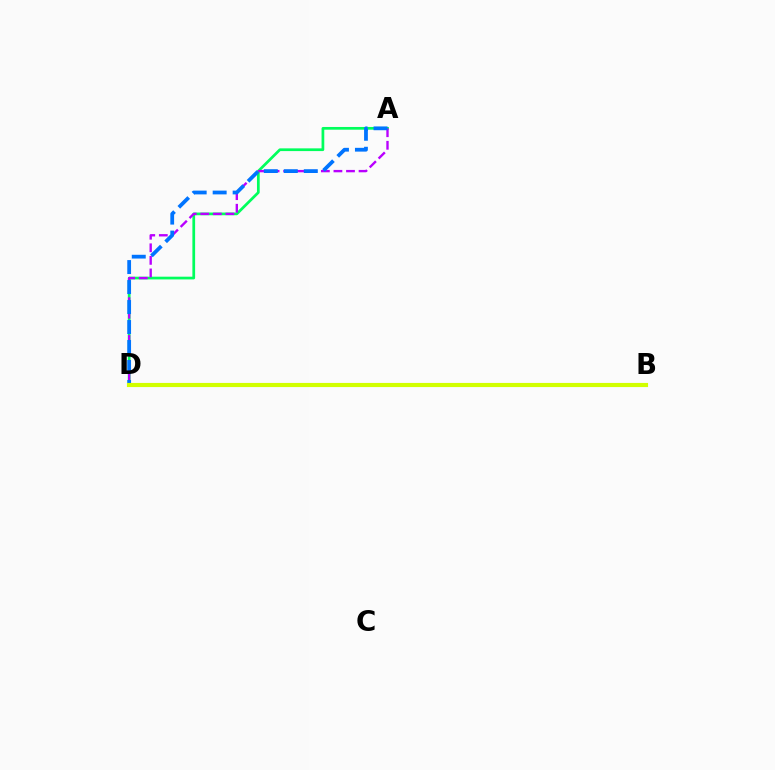{('A', 'D'): [{'color': '#00ff5c', 'line_style': 'solid', 'thickness': 1.96}, {'color': '#b900ff', 'line_style': 'dashed', 'thickness': 1.71}, {'color': '#0074ff', 'line_style': 'dashed', 'thickness': 2.72}], ('B', 'D'): [{'color': '#ff0000', 'line_style': 'dotted', 'thickness': 1.51}, {'color': '#d1ff00', 'line_style': 'solid', 'thickness': 2.98}]}